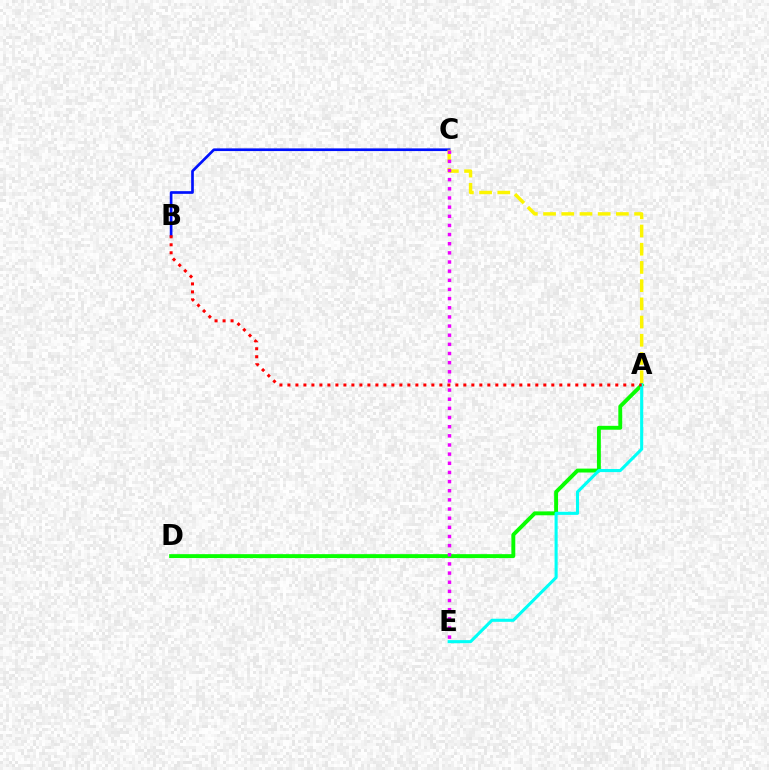{('A', 'D'): [{'color': '#08ff00', 'line_style': 'solid', 'thickness': 2.81}], ('B', 'C'): [{'color': '#0010ff', 'line_style': 'solid', 'thickness': 1.93}], ('A', 'E'): [{'color': '#00fff6', 'line_style': 'solid', 'thickness': 2.22}], ('A', 'C'): [{'color': '#fcf500', 'line_style': 'dashed', 'thickness': 2.47}], ('C', 'E'): [{'color': '#ee00ff', 'line_style': 'dotted', 'thickness': 2.49}], ('A', 'B'): [{'color': '#ff0000', 'line_style': 'dotted', 'thickness': 2.17}]}